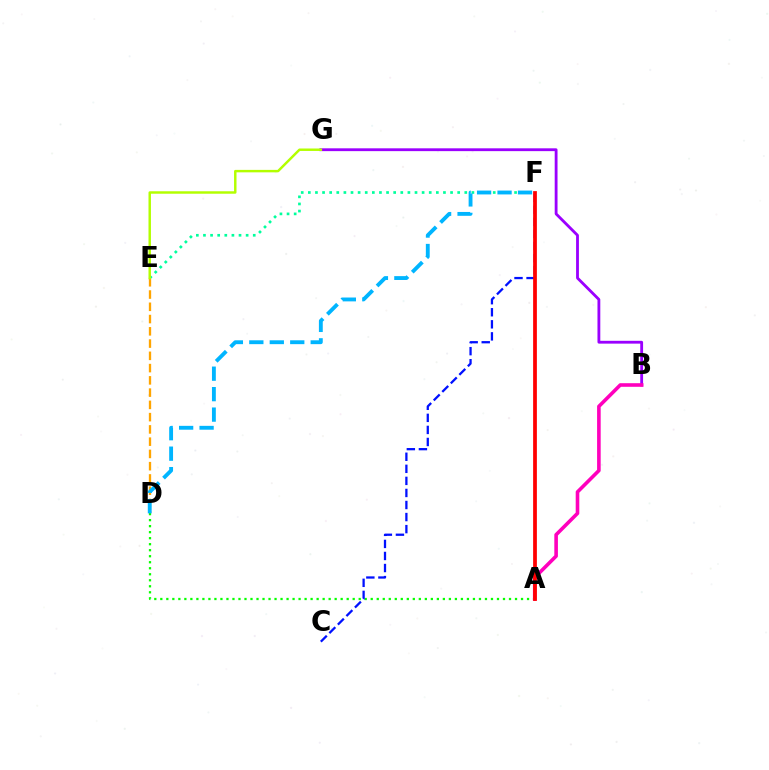{('A', 'D'): [{'color': '#08ff00', 'line_style': 'dotted', 'thickness': 1.63}], ('C', 'F'): [{'color': '#0010ff', 'line_style': 'dashed', 'thickness': 1.64}], ('B', 'G'): [{'color': '#9b00ff', 'line_style': 'solid', 'thickness': 2.03}], ('D', 'E'): [{'color': '#ffa500', 'line_style': 'dashed', 'thickness': 1.67}], ('E', 'F'): [{'color': '#00ff9d', 'line_style': 'dotted', 'thickness': 1.93}], ('A', 'B'): [{'color': '#ff00bd', 'line_style': 'solid', 'thickness': 2.59}], ('D', 'F'): [{'color': '#00b5ff', 'line_style': 'dashed', 'thickness': 2.78}], ('A', 'F'): [{'color': '#ff0000', 'line_style': 'solid', 'thickness': 2.7}], ('E', 'G'): [{'color': '#b3ff00', 'line_style': 'solid', 'thickness': 1.77}]}